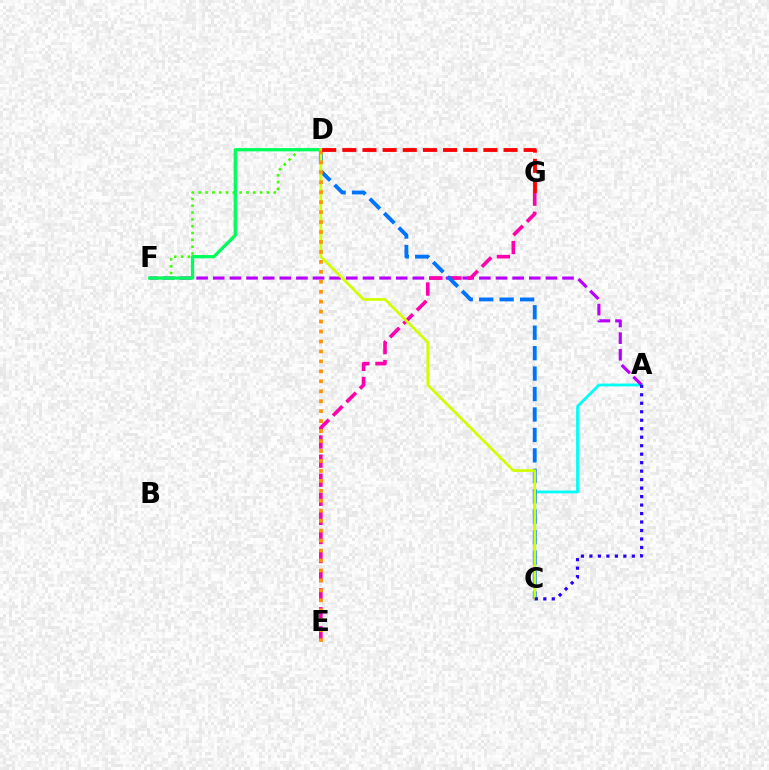{('A', 'C'): [{'color': '#00fff6', 'line_style': 'solid', 'thickness': 2.03}, {'color': '#2500ff', 'line_style': 'dotted', 'thickness': 2.3}], ('A', 'F'): [{'color': '#b900ff', 'line_style': 'dashed', 'thickness': 2.26}], ('E', 'G'): [{'color': '#ff00ac', 'line_style': 'dashed', 'thickness': 2.59}], ('C', 'D'): [{'color': '#0074ff', 'line_style': 'dashed', 'thickness': 2.78}, {'color': '#d1ff00', 'line_style': 'solid', 'thickness': 1.96}], ('D', 'F'): [{'color': '#3dff00', 'line_style': 'dotted', 'thickness': 1.85}, {'color': '#00ff5c', 'line_style': 'solid', 'thickness': 2.36}], ('D', 'E'): [{'color': '#ff9400', 'line_style': 'dotted', 'thickness': 2.7}], ('D', 'G'): [{'color': '#ff0000', 'line_style': 'dashed', 'thickness': 2.74}]}